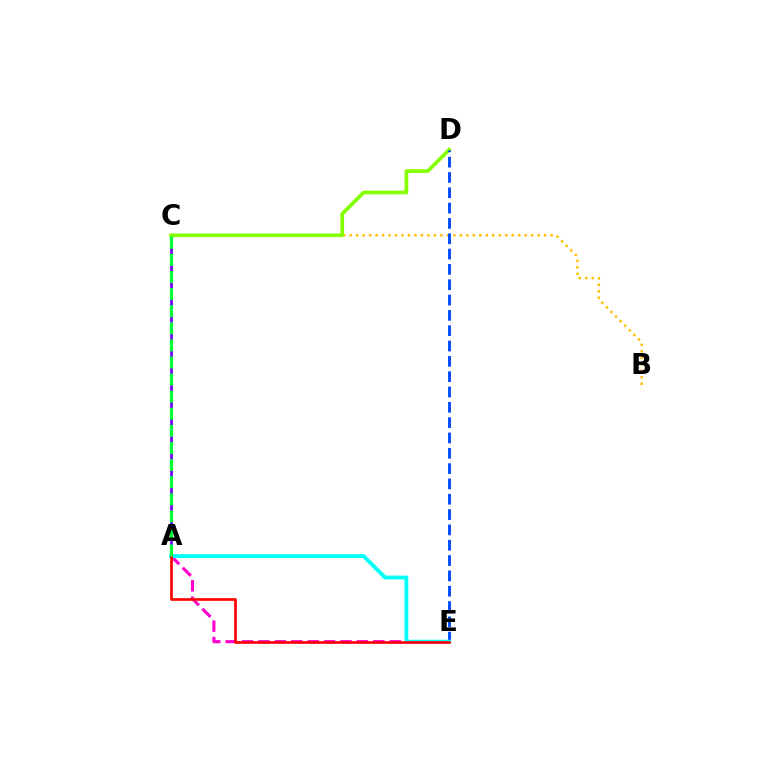{('A', 'E'): [{'color': '#ff00cf', 'line_style': 'dashed', 'thickness': 2.23}, {'color': '#00fff6', 'line_style': 'solid', 'thickness': 2.77}, {'color': '#ff0000', 'line_style': 'solid', 'thickness': 1.91}], ('B', 'C'): [{'color': '#ffbd00', 'line_style': 'dotted', 'thickness': 1.76}], ('A', 'C'): [{'color': '#7200ff', 'line_style': 'solid', 'thickness': 1.98}, {'color': '#00ff39', 'line_style': 'dashed', 'thickness': 2.32}], ('C', 'D'): [{'color': '#84ff00', 'line_style': 'solid', 'thickness': 2.66}], ('D', 'E'): [{'color': '#004bff', 'line_style': 'dashed', 'thickness': 2.08}]}